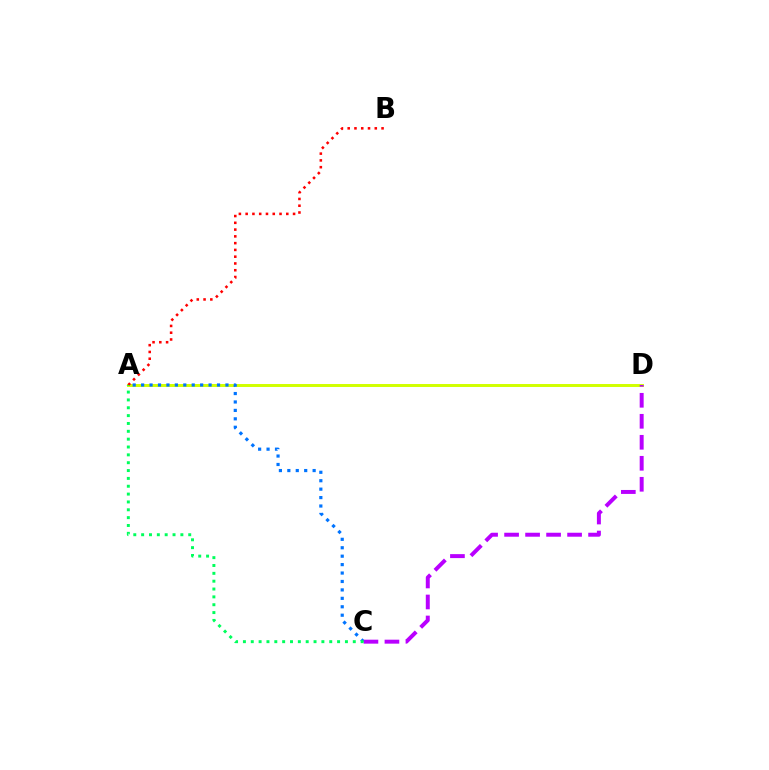{('A', 'D'): [{'color': '#d1ff00', 'line_style': 'solid', 'thickness': 2.13}], ('A', 'C'): [{'color': '#0074ff', 'line_style': 'dotted', 'thickness': 2.29}, {'color': '#00ff5c', 'line_style': 'dotted', 'thickness': 2.13}], ('C', 'D'): [{'color': '#b900ff', 'line_style': 'dashed', 'thickness': 2.85}], ('A', 'B'): [{'color': '#ff0000', 'line_style': 'dotted', 'thickness': 1.84}]}